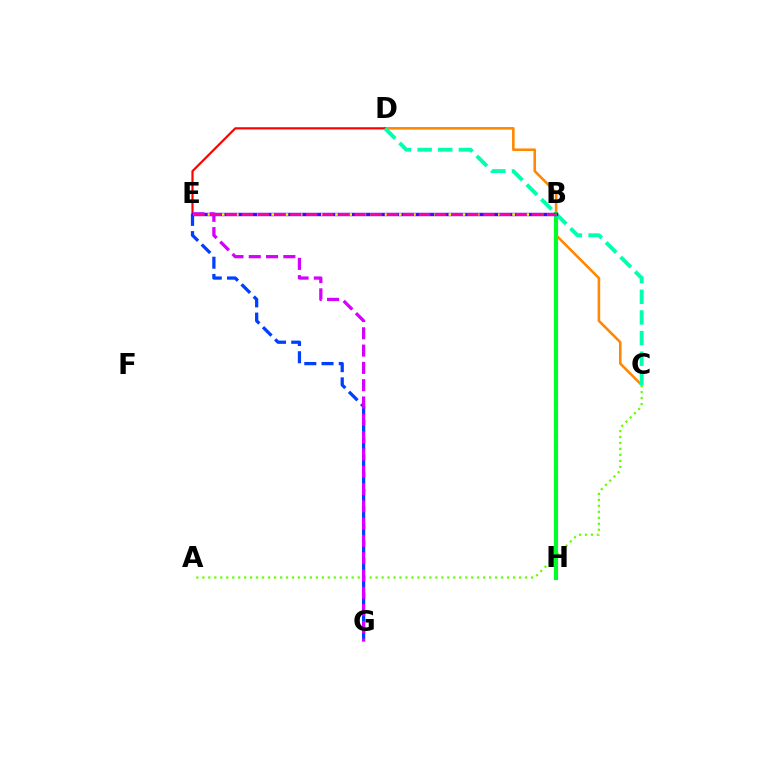{('B', 'H'): [{'color': '#00c7ff', 'line_style': 'dotted', 'thickness': 2.92}, {'color': '#00ff27', 'line_style': 'solid', 'thickness': 2.96}], ('C', 'D'): [{'color': '#ff8800', 'line_style': 'solid', 'thickness': 1.86}, {'color': '#00ffaf', 'line_style': 'dashed', 'thickness': 2.8}], ('E', 'G'): [{'color': '#003fff', 'line_style': 'dashed', 'thickness': 2.34}, {'color': '#d600ff', 'line_style': 'dashed', 'thickness': 2.35}], ('A', 'C'): [{'color': '#66ff00', 'line_style': 'dotted', 'thickness': 1.62}], ('D', 'E'): [{'color': '#ff0000', 'line_style': 'solid', 'thickness': 1.58}], ('B', 'E'): [{'color': '#4f00ff', 'line_style': 'solid', 'thickness': 2.44}, {'color': '#eeff00', 'line_style': 'dotted', 'thickness': 1.92}, {'color': '#ff00a0', 'line_style': 'dashed', 'thickness': 2.19}]}